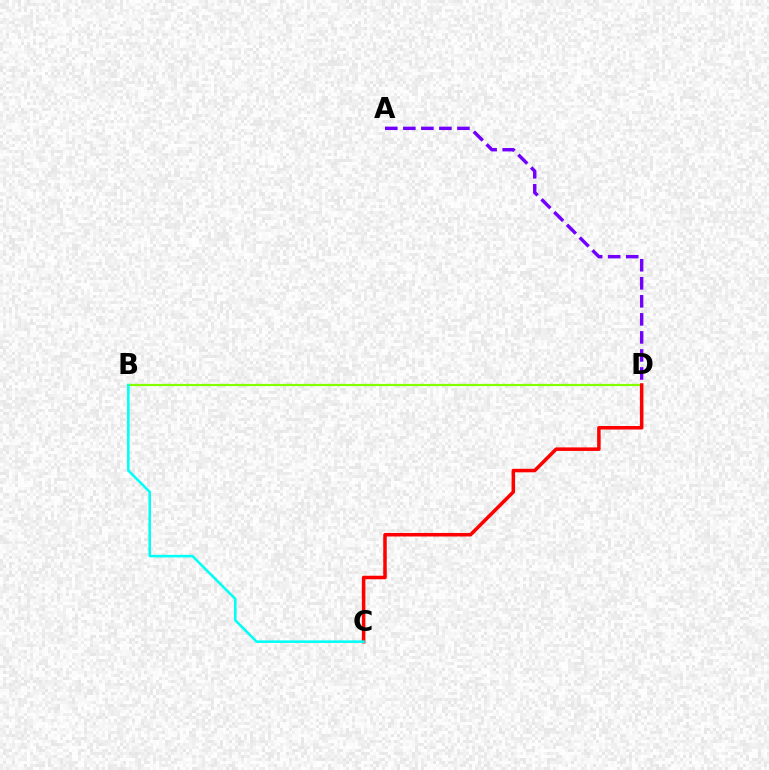{('B', 'D'): [{'color': '#84ff00', 'line_style': 'solid', 'thickness': 1.6}], ('C', 'D'): [{'color': '#ff0000', 'line_style': 'solid', 'thickness': 2.54}], ('B', 'C'): [{'color': '#00fff6', 'line_style': 'solid', 'thickness': 1.83}], ('A', 'D'): [{'color': '#7200ff', 'line_style': 'dashed', 'thickness': 2.45}]}